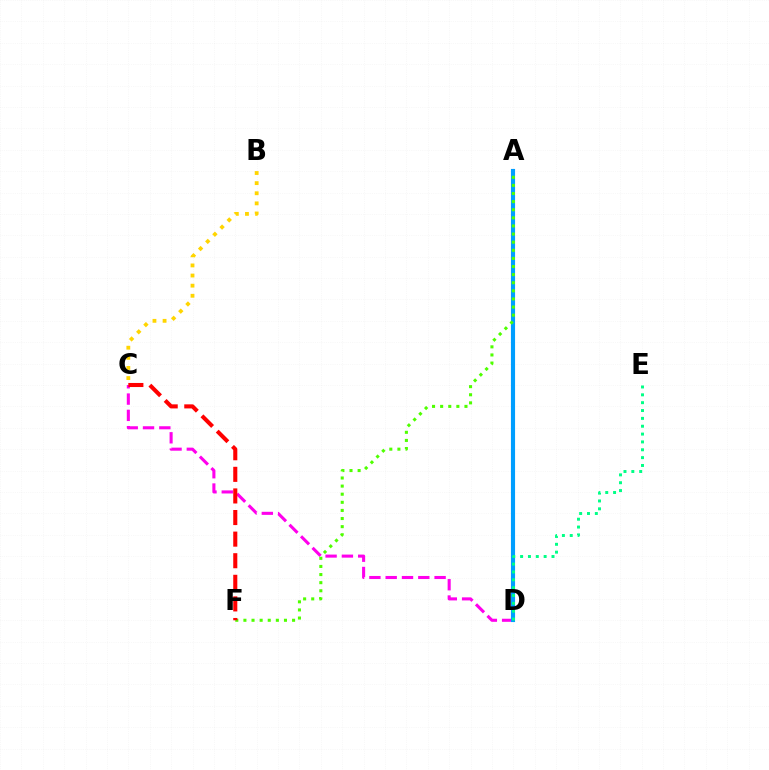{('B', 'C'): [{'color': '#ffd500', 'line_style': 'dotted', 'thickness': 2.75}], ('C', 'D'): [{'color': '#ff00ed', 'line_style': 'dashed', 'thickness': 2.21}], ('A', 'D'): [{'color': '#3700ff', 'line_style': 'solid', 'thickness': 2.15}, {'color': '#009eff', 'line_style': 'solid', 'thickness': 2.97}], ('A', 'F'): [{'color': '#4fff00', 'line_style': 'dotted', 'thickness': 2.2}], ('D', 'E'): [{'color': '#00ff86', 'line_style': 'dotted', 'thickness': 2.13}], ('C', 'F'): [{'color': '#ff0000', 'line_style': 'dashed', 'thickness': 2.93}]}